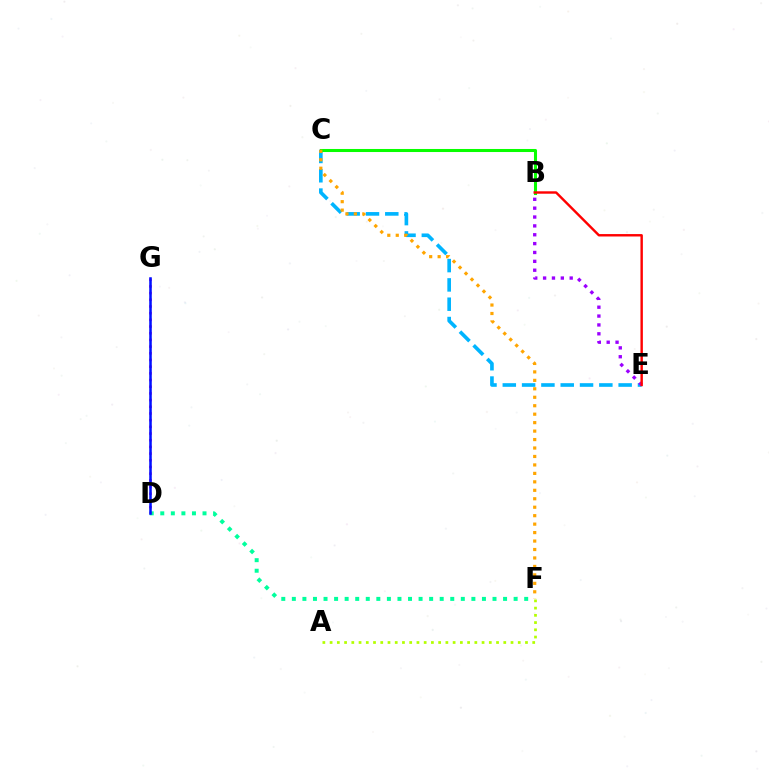{('C', 'E'): [{'color': '#00b5ff', 'line_style': 'dashed', 'thickness': 2.62}], ('D', 'F'): [{'color': '#00ff9d', 'line_style': 'dotted', 'thickness': 2.87}], ('B', 'C'): [{'color': '#08ff00', 'line_style': 'solid', 'thickness': 2.19}], ('C', 'F'): [{'color': '#ffa500', 'line_style': 'dotted', 'thickness': 2.3}], ('B', 'E'): [{'color': '#9b00ff', 'line_style': 'dotted', 'thickness': 2.41}, {'color': '#ff0000', 'line_style': 'solid', 'thickness': 1.74}], ('A', 'F'): [{'color': '#b3ff00', 'line_style': 'dotted', 'thickness': 1.97}], ('D', 'G'): [{'color': '#ff00bd', 'line_style': 'dotted', 'thickness': 1.82}, {'color': '#0010ff', 'line_style': 'solid', 'thickness': 1.83}]}